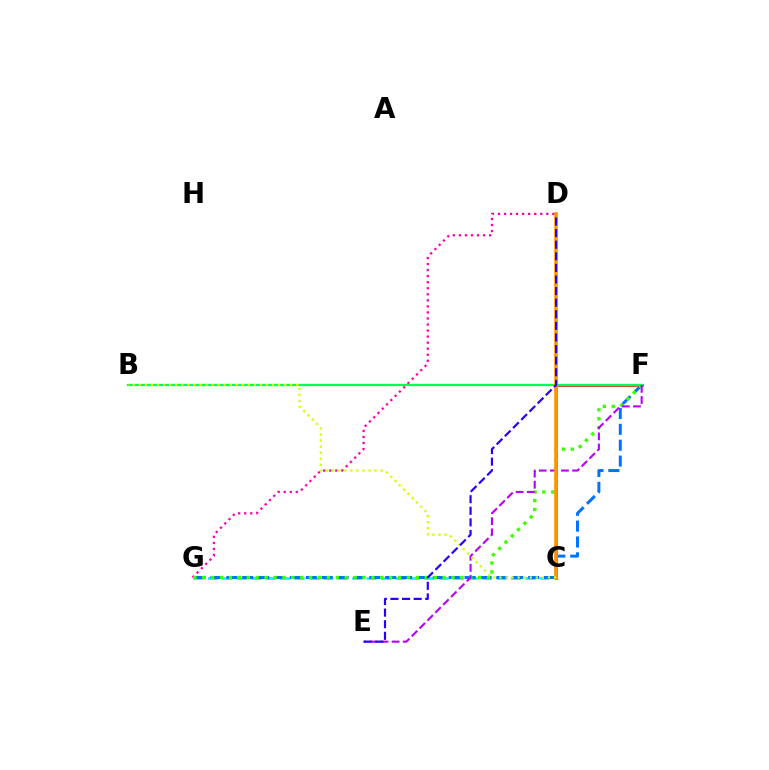{('C', 'G'): [{'color': '#00fff6', 'line_style': 'dashed', 'thickness': 1.96}], ('F', 'G'): [{'color': '#0074ff', 'line_style': 'dashed', 'thickness': 2.16}, {'color': '#3dff00', 'line_style': 'dotted', 'thickness': 2.42}], ('C', 'F'): [{'color': '#ff0000', 'line_style': 'solid', 'thickness': 1.86}], ('D', 'G'): [{'color': '#ff00ac', 'line_style': 'dotted', 'thickness': 1.64}], ('B', 'F'): [{'color': '#00ff5c', 'line_style': 'solid', 'thickness': 1.64}], ('E', 'F'): [{'color': '#b900ff', 'line_style': 'dashed', 'thickness': 1.51}], ('C', 'D'): [{'color': '#ff9400', 'line_style': 'solid', 'thickness': 2.62}], ('B', 'C'): [{'color': '#d1ff00', 'line_style': 'dotted', 'thickness': 1.65}], ('D', 'E'): [{'color': '#2500ff', 'line_style': 'dashed', 'thickness': 1.58}]}